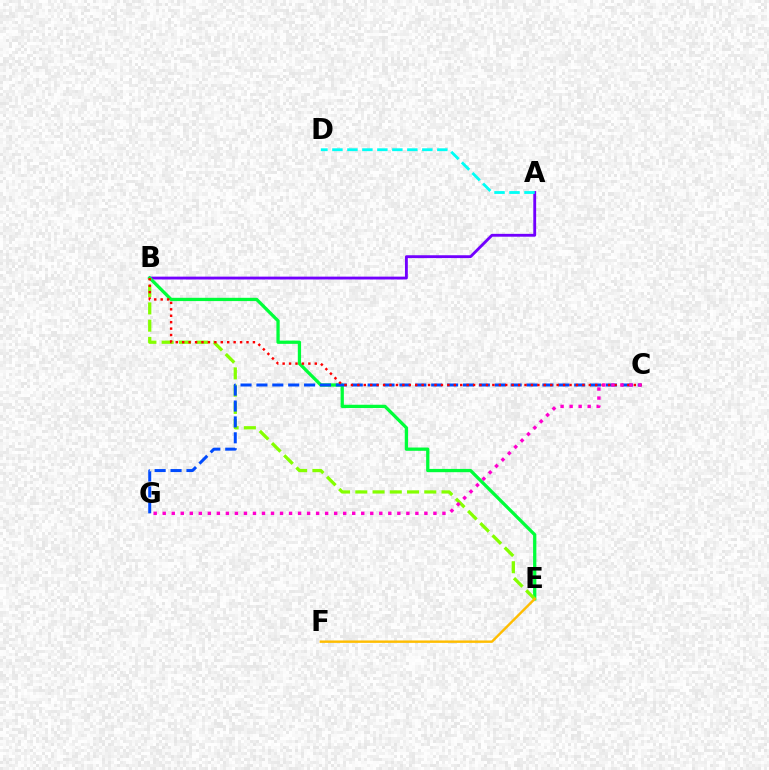{('A', 'B'): [{'color': '#7200ff', 'line_style': 'solid', 'thickness': 2.05}], ('B', 'E'): [{'color': '#00ff39', 'line_style': 'solid', 'thickness': 2.36}, {'color': '#84ff00', 'line_style': 'dashed', 'thickness': 2.34}], ('A', 'D'): [{'color': '#00fff6', 'line_style': 'dashed', 'thickness': 2.04}], ('C', 'G'): [{'color': '#004bff', 'line_style': 'dashed', 'thickness': 2.16}, {'color': '#ff00cf', 'line_style': 'dotted', 'thickness': 2.45}], ('E', 'F'): [{'color': '#ffbd00', 'line_style': 'solid', 'thickness': 1.74}], ('B', 'C'): [{'color': '#ff0000', 'line_style': 'dotted', 'thickness': 1.75}]}